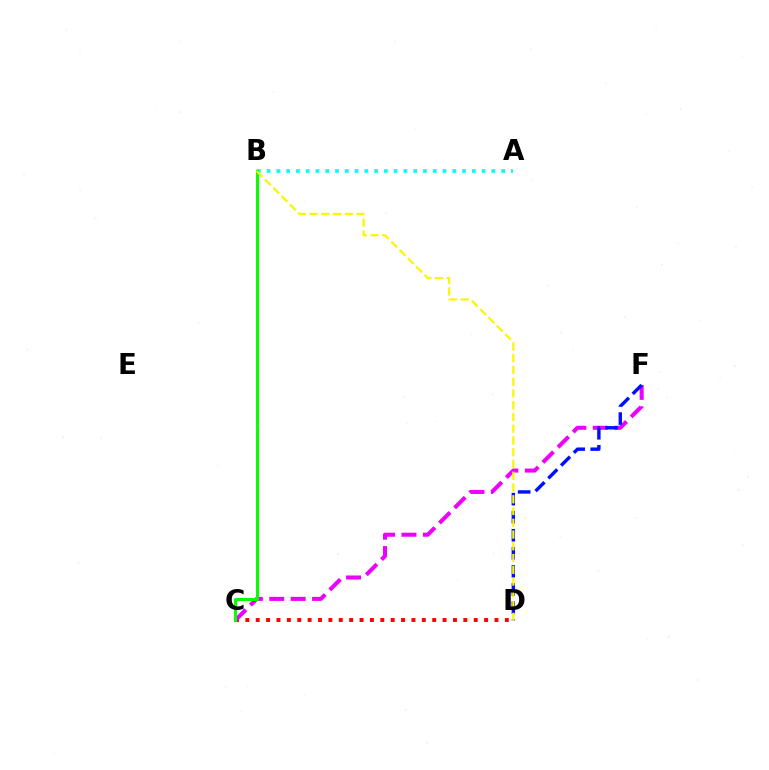{('A', 'B'): [{'color': '#00fff6', 'line_style': 'dotted', 'thickness': 2.65}], ('C', 'D'): [{'color': '#ff0000', 'line_style': 'dotted', 'thickness': 2.82}], ('C', 'F'): [{'color': '#ee00ff', 'line_style': 'dashed', 'thickness': 2.91}], ('D', 'F'): [{'color': '#0010ff', 'line_style': 'dashed', 'thickness': 2.45}], ('B', 'C'): [{'color': '#08ff00', 'line_style': 'solid', 'thickness': 2.15}], ('B', 'D'): [{'color': '#fcf500', 'line_style': 'dashed', 'thickness': 1.6}]}